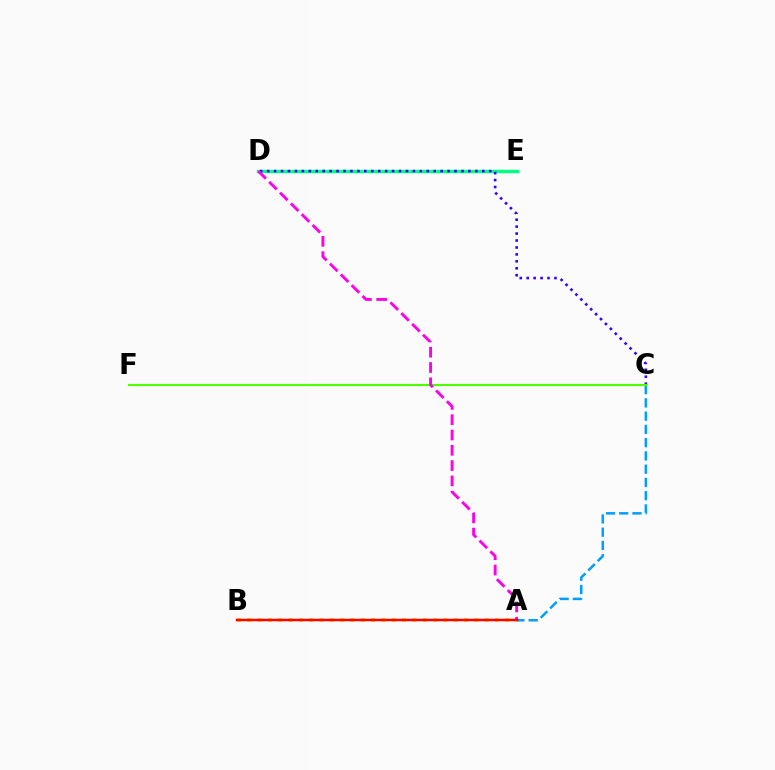{('D', 'E'): [{'color': '#00ff86', 'line_style': 'solid', 'thickness': 2.47}], ('A', 'C'): [{'color': '#009eff', 'line_style': 'dashed', 'thickness': 1.8}], ('C', 'D'): [{'color': '#3700ff', 'line_style': 'dotted', 'thickness': 1.89}], ('C', 'F'): [{'color': '#4fff00', 'line_style': 'solid', 'thickness': 1.53}], ('A', 'B'): [{'color': '#ffd500', 'line_style': 'dotted', 'thickness': 2.8}, {'color': '#ff0000', 'line_style': 'solid', 'thickness': 1.79}], ('A', 'D'): [{'color': '#ff00ed', 'line_style': 'dashed', 'thickness': 2.08}]}